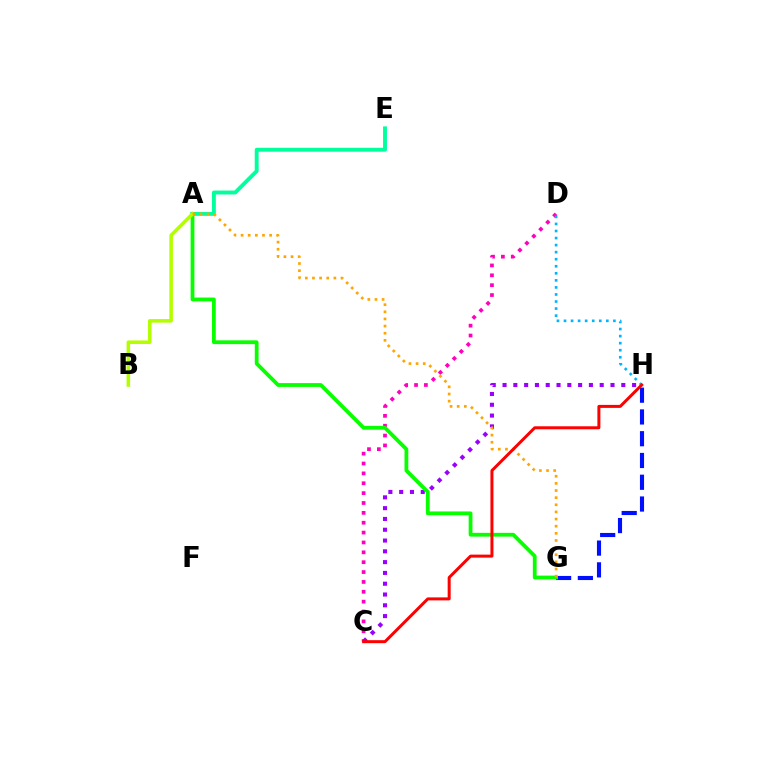{('C', 'D'): [{'color': '#ff00bd', 'line_style': 'dotted', 'thickness': 2.68}], ('D', 'H'): [{'color': '#00b5ff', 'line_style': 'dotted', 'thickness': 1.92}], ('G', 'H'): [{'color': '#0010ff', 'line_style': 'dashed', 'thickness': 2.96}], ('C', 'H'): [{'color': '#9b00ff', 'line_style': 'dotted', 'thickness': 2.93}, {'color': '#ff0000', 'line_style': 'solid', 'thickness': 2.16}], ('A', 'E'): [{'color': '#00ff9d', 'line_style': 'solid', 'thickness': 2.79}], ('A', 'G'): [{'color': '#08ff00', 'line_style': 'solid', 'thickness': 2.72}, {'color': '#ffa500', 'line_style': 'dotted', 'thickness': 1.94}], ('A', 'B'): [{'color': '#b3ff00', 'line_style': 'solid', 'thickness': 2.56}]}